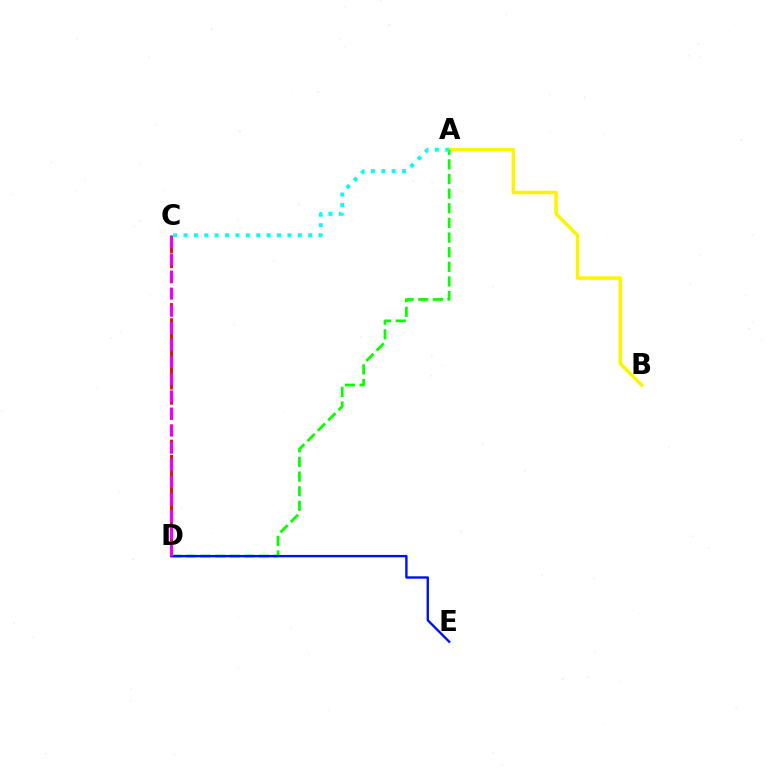{('A', 'B'): [{'color': '#fcf500', 'line_style': 'solid', 'thickness': 2.55}], ('C', 'D'): [{'color': '#ff0000', 'line_style': 'dashed', 'thickness': 2.06}, {'color': '#ee00ff', 'line_style': 'dashed', 'thickness': 2.33}], ('A', 'D'): [{'color': '#08ff00', 'line_style': 'dashed', 'thickness': 1.99}], ('A', 'C'): [{'color': '#00fff6', 'line_style': 'dotted', 'thickness': 2.82}], ('D', 'E'): [{'color': '#0010ff', 'line_style': 'solid', 'thickness': 1.71}]}